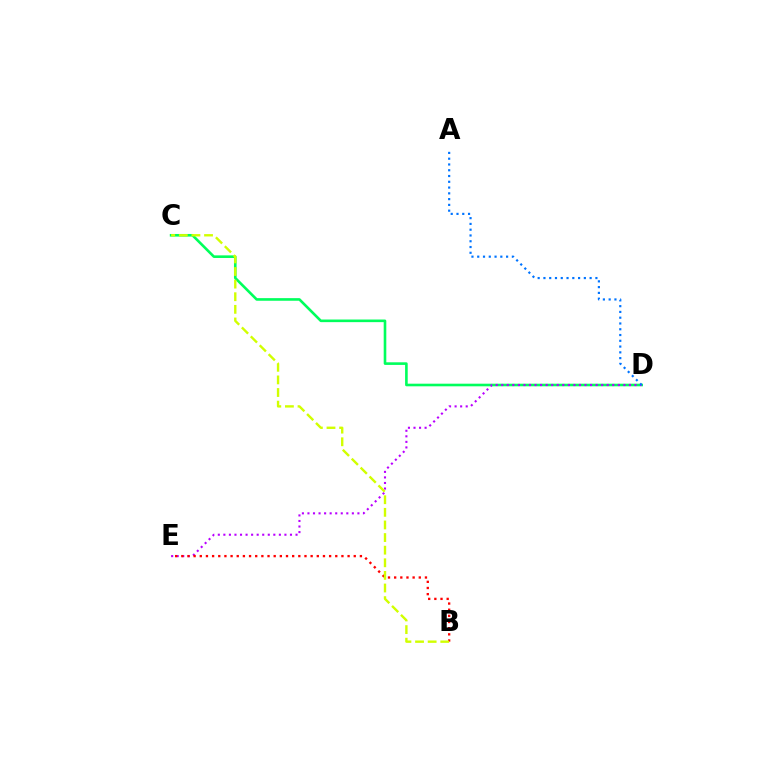{('C', 'D'): [{'color': '#00ff5c', 'line_style': 'solid', 'thickness': 1.88}], ('D', 'E'): [{'color': '#b900ff', 'line_style': 'dotted', 'thickness': 1.51}], ('A', 'D'): [{'color': '#0074ff', 'line_style': 'dotted', 'thickness': 1.57}], ('B', 'E'): [{'color': '#ff0000', 'line_style': 'dotted', 'thickness': 1.67}], ('B', 'C'): [{'color': '#d1ff00', 'line_style': 'dashed', 'thickness': 1.71}]}